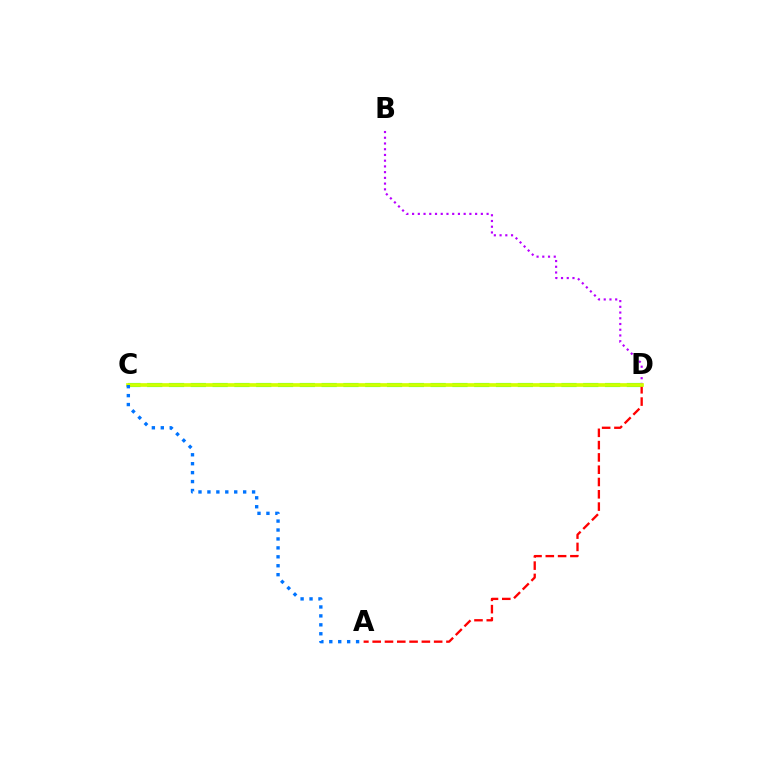{('C', 'D'): [{'color': '#00ff5c', 'line_style': 'dashed', 'thickness': 2.96}, {'color': '#d1ff00', 'line_style': 'solid', 'thickness': 2.66}], ('B', 'D'): [{'color': '#b900ff', 'line_style': 'dotted', 'thickness': 1.56}], ('A', 'D'): [{'color': '#ff0000', 'line_style': 'dashed', 'thickness': 1.67}], ('A', 'C'): [{'color': '#0074ff', 'line_style': 'dotted', 'thickness': 2.43}]}